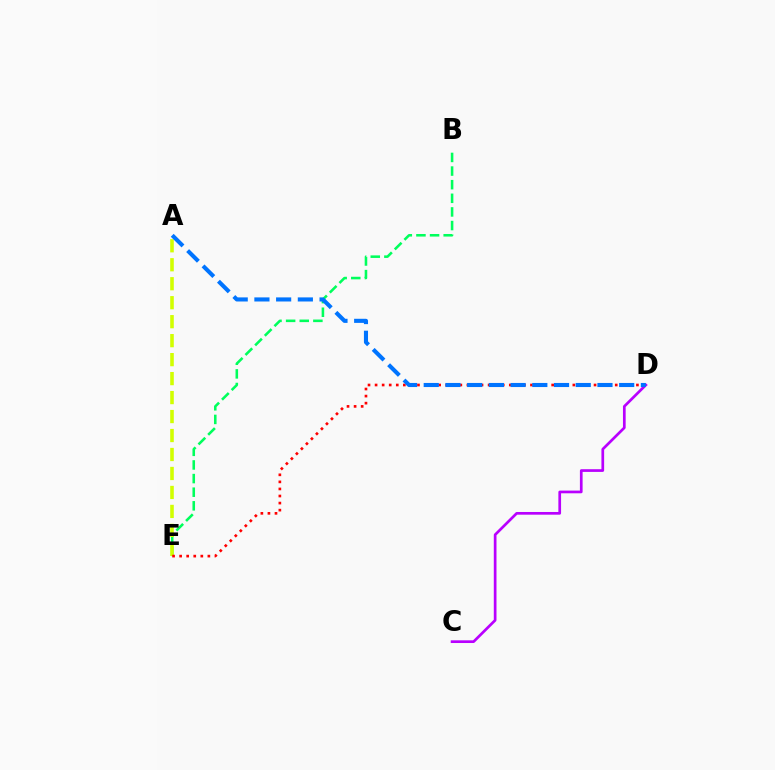{('B', 'E'): [{'color': '#00ff5c', 'line_style': 'dashed', 'thickness': 1.85}], ('A', 'E'): [{'color': '#d1ff00', 'line_style': 'dashed', 'thickness': 2.58}], ('D', 'E'): [{'color': '#ff0000', 'line_style': 'dotted', 'thickness': 1.92}], ('C', 'D'): [{'color': '#b900ff', 'line_style': 'solid', 'thickness': 1.94}], ('A', 'D'): [{'color': '#0074ff', 'line_style': 'dashed', 'thickness': 2.95}]}